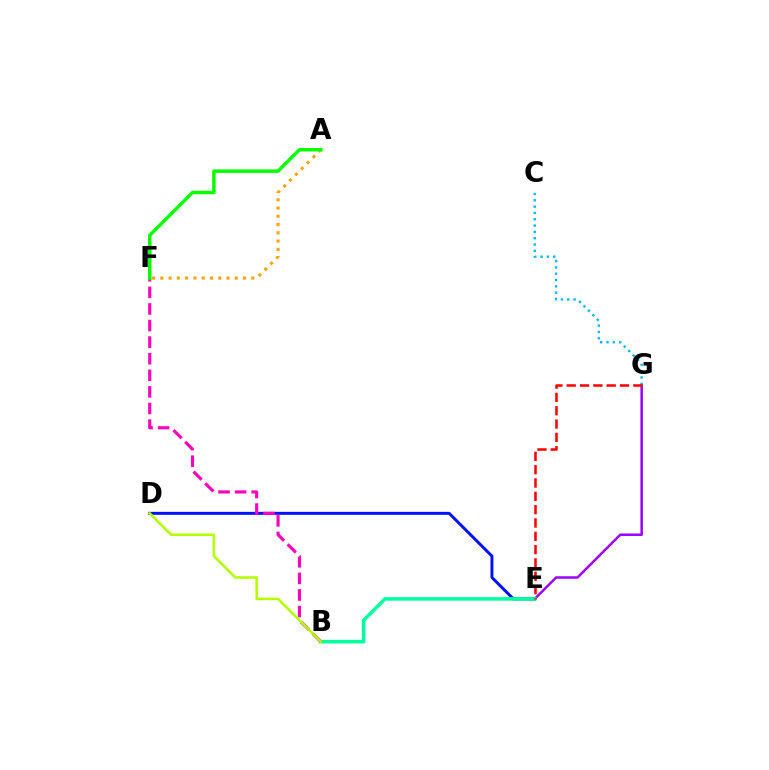{('D', 'E'): [{'color': '#0010ff', 'line_style': 'solid', 'thickness': 2.13}], ('E', 'G'): [{'color': '#9b00ff', 'line_style': 'solid', 'thickness': 1.8}, {'color': '#ff0000', 'line_style': 'dashed', 'thickness': 1.81}], ('C', 'G'): [{'color': '#00b5ff', 'line_style': 'dotted', 'thickness': 1.72}], ('B', 'E'): [{'color': '#00ff9d', 'line_style': 'solid', 'thickness': 2.56}], ('B', 'F'): [{'color': '#ff00bd', 'line_style': 'dashed', 'thickness': 2.25}], ('A', 'F'): [{'color': '#ffa500', 'line_style': 'dotted', 'thickness': 2.25}, {'color': '#08ff00', 'line_style': 'solid', 'thickness': 2.48}], ('B', 'D'): [{'color': '#b3ff00', 'line_style': 'solid', 'thickness': 1.85}]}